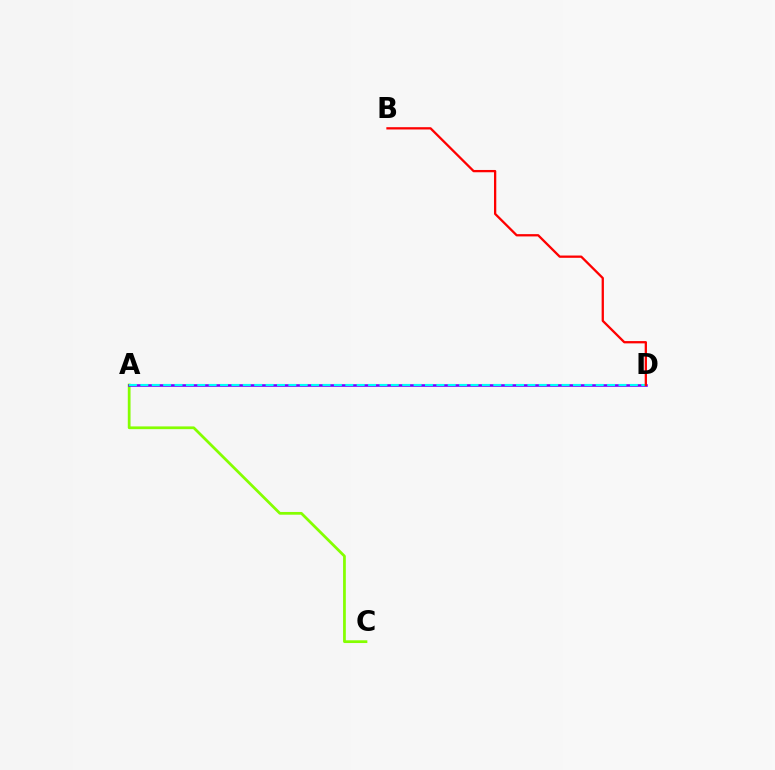{('A', 'C'): [{'color': '#84ff00', 'line_style': 'solid', 'thickness': 1.98}], ('A', 'D'): [{'color': '#7200ff', 'line_style': 'solid', 'thickness': 1.86}, {'color': '#00fff6', 'line_style': 'dashed', 'thickness': 1.55}], ('B', 'D'): [{'color': '#ff0000', 'line_style': 'solid', 'thickness': 1.65}]}